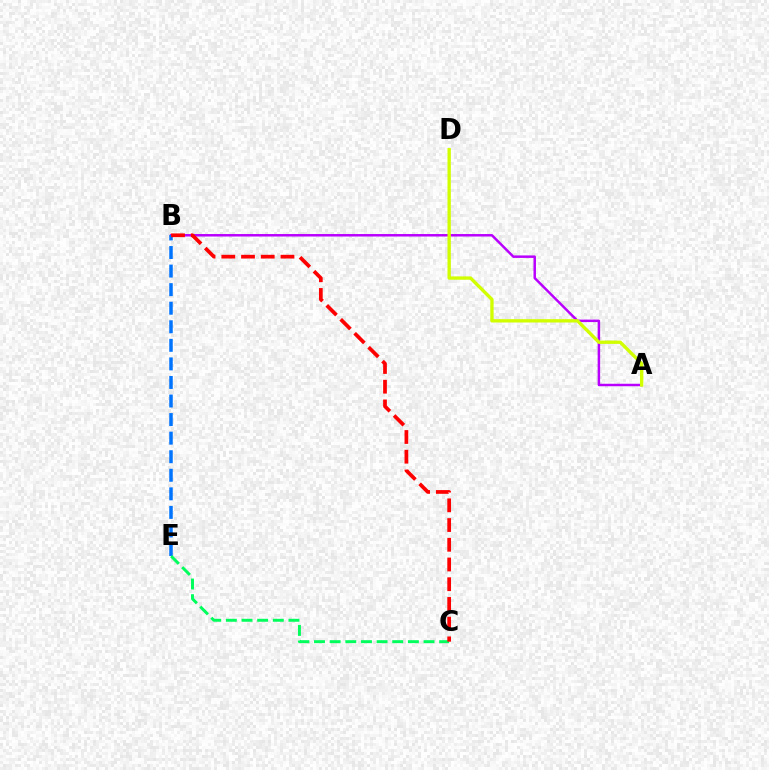{('A', 'B'): [{'color': '#b900ff', 'line_style': 'solid', 'thickness': 1.79}], ('B', 'E'): [{'color': '#0074ff', 'line_style': 'dashed', 'thickness': 2.52}], ('A', 'D'): [{'color': '#d1ff00', 'line_style': 'solid', 'thickness': 2.41}], ('C', 'E'): [{'color': '#00ff5c', 'line_style': 'dashed', 'thickness': 2.13}], ('B', 'C'): [{'color': '#ff0000', 'line_style': 'dashed', 'thickness': 2.68}]}